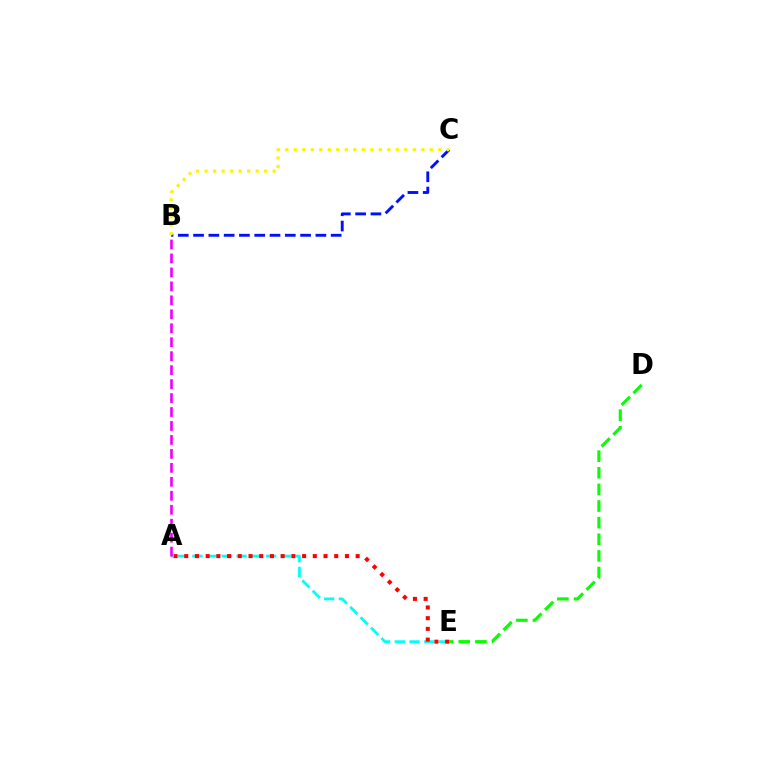{('D', 'E'): [{'color': '#08ff00', 'line_style': 'dashed', 'thickness': 2.26}], ('B', 'C'): [{'color': '#0010ff', 'line_style': 'dashed', 'thickness': 2.08}, {'color': '#fcf500', 'line_style': 'dotted', 'thickness': 2.31}], ('A', 'E'): [{'color': '#00fff6', 'line_style': 'dashed', 'thickness': 2.0}, {'color': '#ff0000', 'line_style': 'dotted', 'thickness': 2.91}], ('A', 'B'): [{'color': '#ee00ff', 'line_style': 'dashed', 'thickness': 1.9}]}